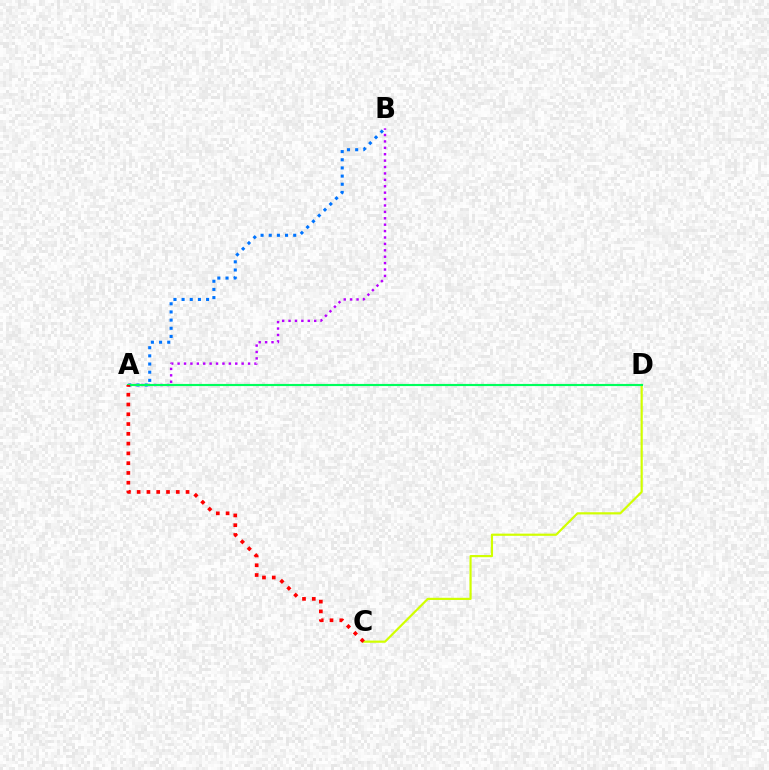{('C', 'D'): [{'color': '#d1ff00', 'line_style': 'solid', 'thickness': 1.58}], ('A', 'B'): [{'color': '#b900ff', 'line_style': 'dotted', 'thickness': 1.74}, {'color': '#0074ff', 'line_style': 'dotted', 'thickness': 2.22}], ('A', 'D'): [{'color': '#00ff5c', 'line_style': 'solid', 'thickness': 1.55}], ('A', 'C'): [{'color': '#ff0000', 'line_style': 'dotted', 'thickness': 2.66}]}